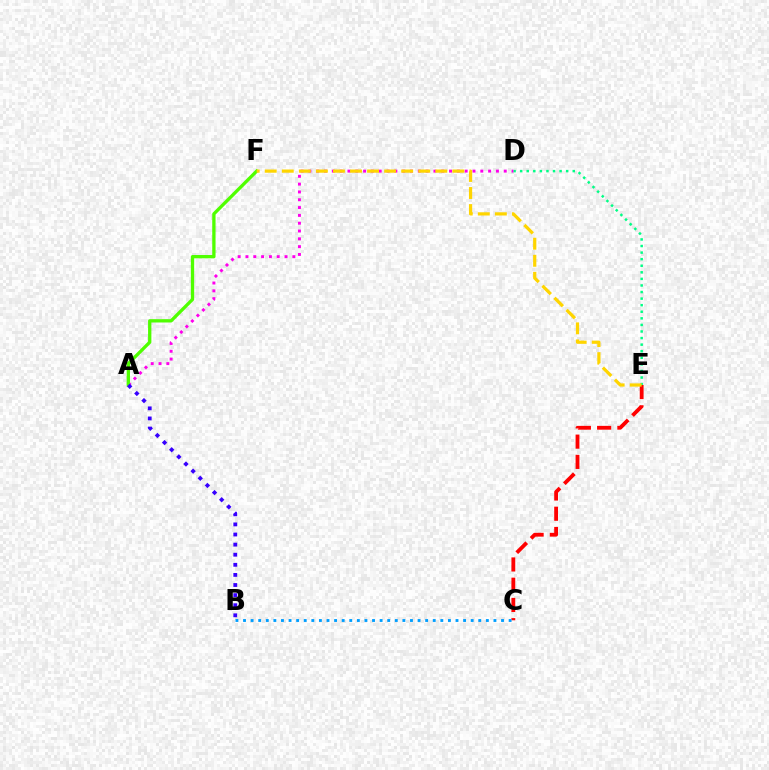{('C', 'E'): [{'color': '#ff0000', 'line_style': 'dashed', 'thickness': 2.75}], ('D', 'E'): [{'color': '#00ff86', 'line_style': 'dotted', 'thickness': 1.79}], ('A', 'D'): [{'color': '#ff00ed', 'line_style': 'dotted', 'thickness': 2.12}], ('A', 'F'): [{'color': '#4fff00', 'line_style': 'solid', 'thickness': 2.38}], ('E', 'F'): [{'color': '#ffd500', 'line_style': 'dashed', 'thickness': 2.32}], ('A', 'B'): [{'color': '#3700ff', 'line_style': 'dotted', 'thickness': 2.74}], ('B', 'C'): [{'color': '#009eff', 'line_style': 'dotted', 'thickness': 2.06}]}